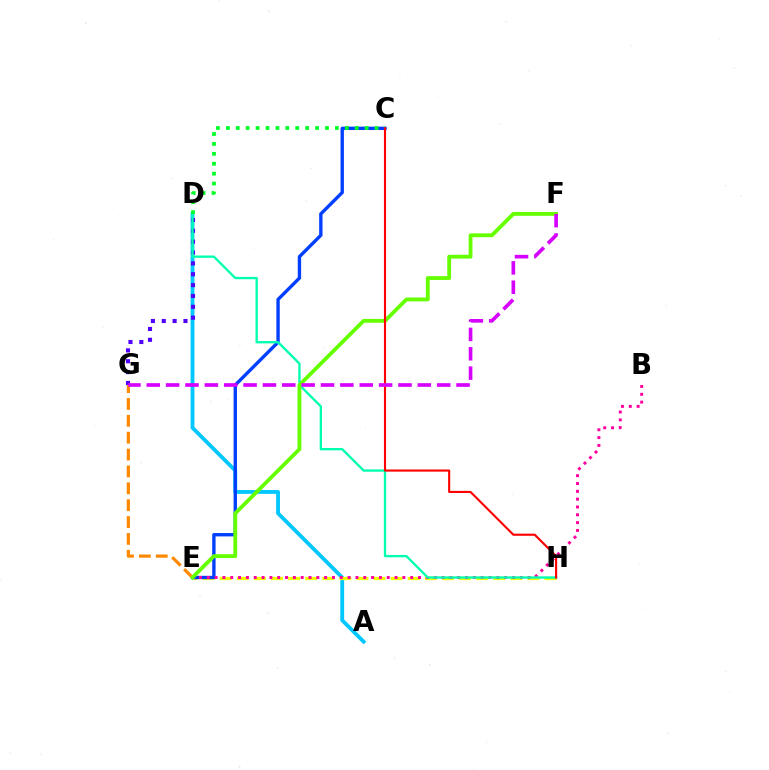{('A', 'D'): [{'color': '#00c7ff', 'line_style': 'solid', 'thickness': 2.75}], ('D', 'G'): [{'color': '#4f00ff', 'line_style': 'dotted', 'thickness': 2.95}], ('E', 'H'): [{'color': '#eeff00', 'line_style': 'dashed', 'thickness': 2.32}], ('C', 'E'): [{'color': '#003fff', 'line_style': 'solid', 'thickness': 2.42}], ('E', 'G'): [{'color': '#ff8800', 'line_style': 'dashed', 'thickness': 2.29}], ('B', 'E'): [{'color': '#ff00a0', 'line_style': 'dotted', 'thickness': 2.13}], ('D', 'H'): [{'color': '#00ffaf', 'line_style': 'solid', 'thickness': 1.68}], ('E', 'F'): [{'color': '#66ff00', 'line_style': 'solid', 'thickness': 2.75}], ('C', 'D'): [{'color': '#00ff27', 'line_style': 'dotted', 'thickness': 2.69}], ('C', 'H'): [{'color': '#ff0000', 'line_style': 'solid', 'thickness': 1.53}], ('F', 'G'): [{'color': '#d600ff', 'line_style': 'dashed', 'thickness': 2.63}]}